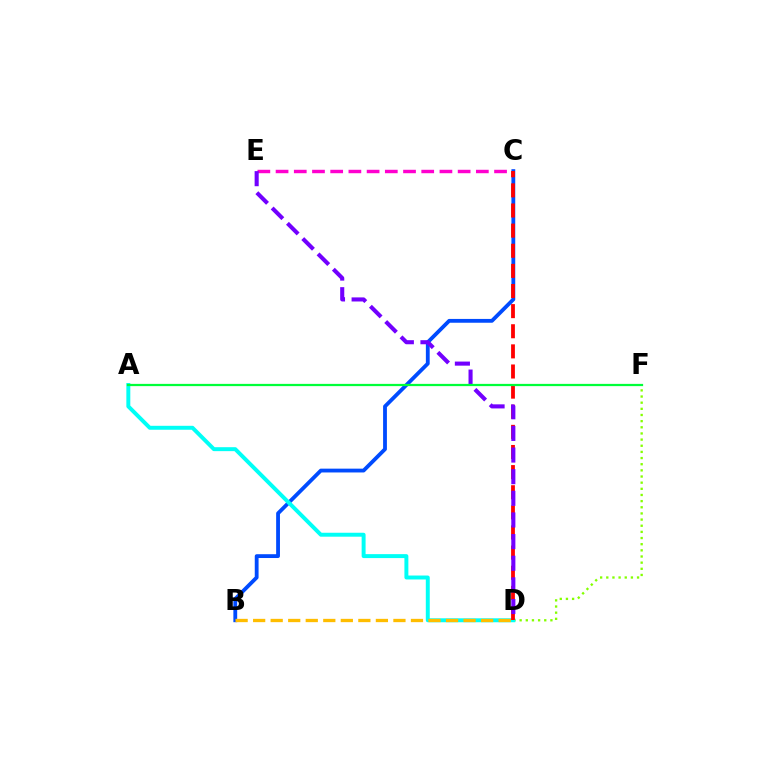{('C', 'E'): [{'color': '#ff00cf', 'line_style': 'dashed', 'thickness': 2.47}], ('D', 'F'): [{'color': '#84ff00', 'line_style': 'dotted', 'thickness': 1.67}], ('B', 'C'): [{'color': '#004bff', 'line_style': 'solid', 'thickness': 2.75}], ('A', 'D'): [{'color': '#00fff6', 'line_style': 'solid', 'thickness': 2.84}], ('C', 'D'): [{'color': '#ff0000', 'line_style': 'dashed', 'thickness': 2.73}], ('D', 'E'): [{'color': '#7200ff', 'line_style': 'dashed', 'thickness': 2.94}], ('B', 'D'): [{'color': '#ffbd00', 'line_style': 'dashed', 'thickness': 2.38}], ('A', 'F'): [{'color': '#00ff39', 'line_style': 'solid', 'thickness': 1.62}]}